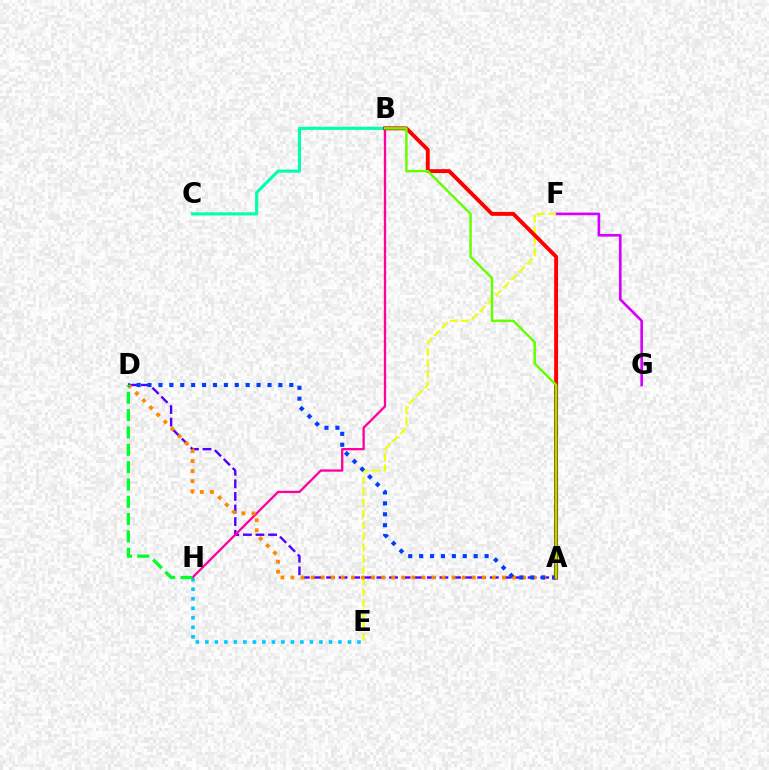{('F', 'G'): [{'color': '#d600ff', 'line_style': 'solid', 'thickness': 1.91}], ('B', 'C'): [{'color': '#00ffaf', 'line_style': 'solid', 'thickness': 2.25}], ('E', 'F'): [{'color': '#eeff00', 'line_style': 'dashed', 'thickness': 1.52}], ('A', 'D'): [{'color': '#4f00ff', 'line_style': 'dashed', 'thickness': 1.71}, {'color': '#ff8800', 'line_style': 'dotted', 'thickness': 2.74}, {'color': '#003fff', 'line_style': 'dotted', 'thickness': 2.96}], ('E', 'H'): [{'color': '#00c7ff', 'line_style': 'dotted', 'thickness': 2.58}], ('B', 'H'): [{'color': '#ff00a0', 'line_style': 'solid', 'thickness': 1.66}], ('A', 'B'): [{'color': '#ff0000', 'line_style': 'solid', 'thickness': 2.81}, {'color': '#66ff00', 'line_style': 'solid', 'thickness': 1.78}], ('D', 'H'): [{'color': '#00ff27', 'line_style': 'dashed', 'thickness': 2.35}]}